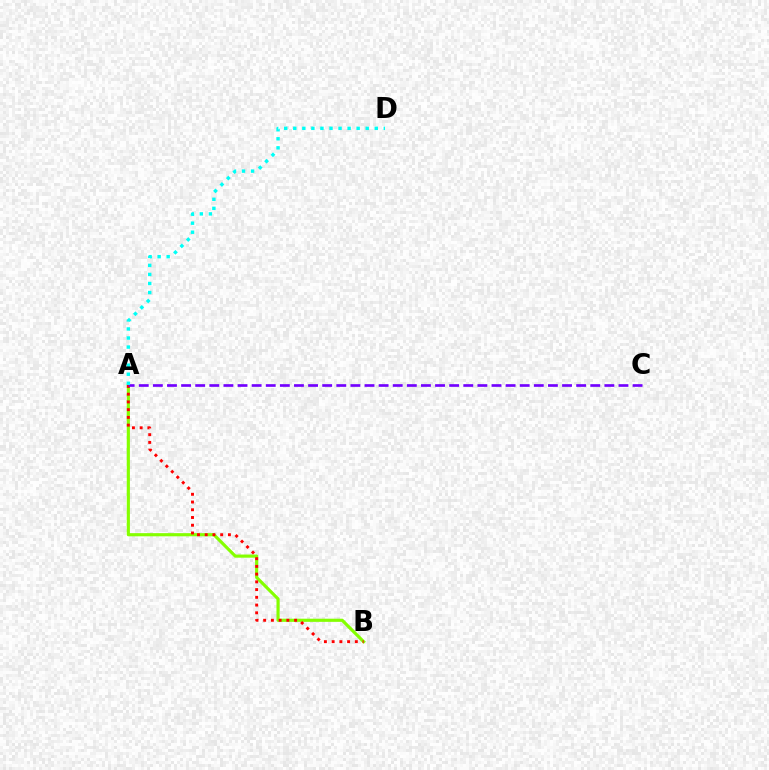{('A', 'B'): [{'color': '#84ff00', 'line_style': 'solid', 'thickness': 2.27}, {'color': '#ff0000', 'line_style': 'dotted', 'thickness': 2.1}], ('A', 'C'): [{'color': '#7200ff', 'line_style': 'dashed', 'thickness': 1.92}], ('A', 'D'): [{'color': '#00fff6', 'line_style': 'dotted', 'thickness': 2.46}]}